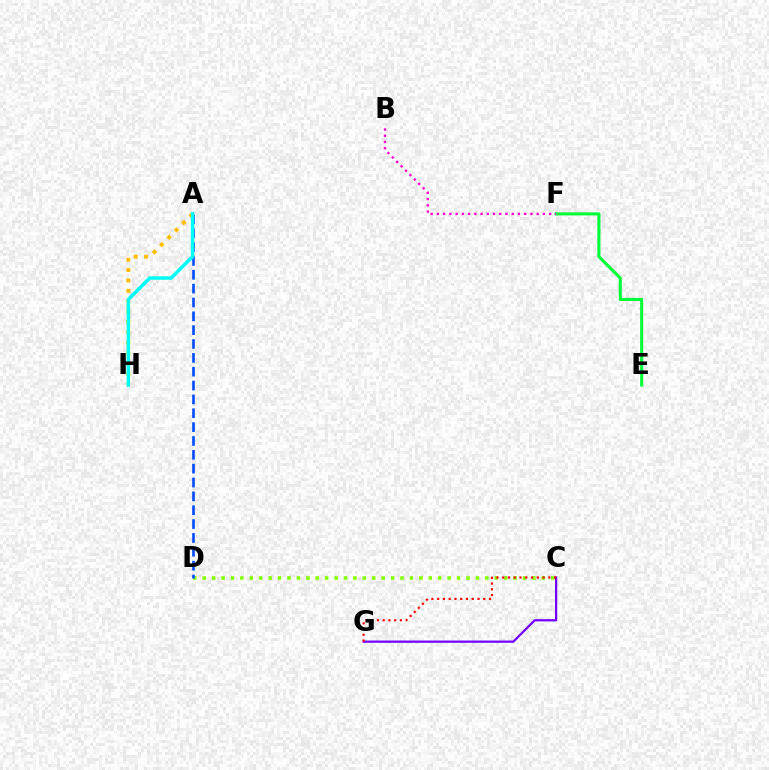{('C', 'G'): [{'color': '#7200ff', 'line_style': 'solid', 'thickness': 1.62}, {'color': '#ff0000', 'line_style': 'dotted', 'thickness': 1.57}], ('C', 'D'): [{'color': '#84ff00', 'line_style': 'dotted', 'thickness': 2.56}], ('A', 'D'): [{'color': '#004bff', 'line_style': 'dashed', 'thickness': 1.88}], ('A', 'H'): [{'color': '#ffbd00', 'line_style': 'dotted', 'thickness': 2.82}, {'color': '#00fff6', 'line_style': 'solid', 'thickness': 2.49}], ('E', 'F'): [{'color': '#00ff39', 'line_style': 'solid', 'thickness': 2.21}], ('B', 'F'): [{'color': '#ff00cf', 'line_style': 'dotted', 'thickness': 1.69}]}